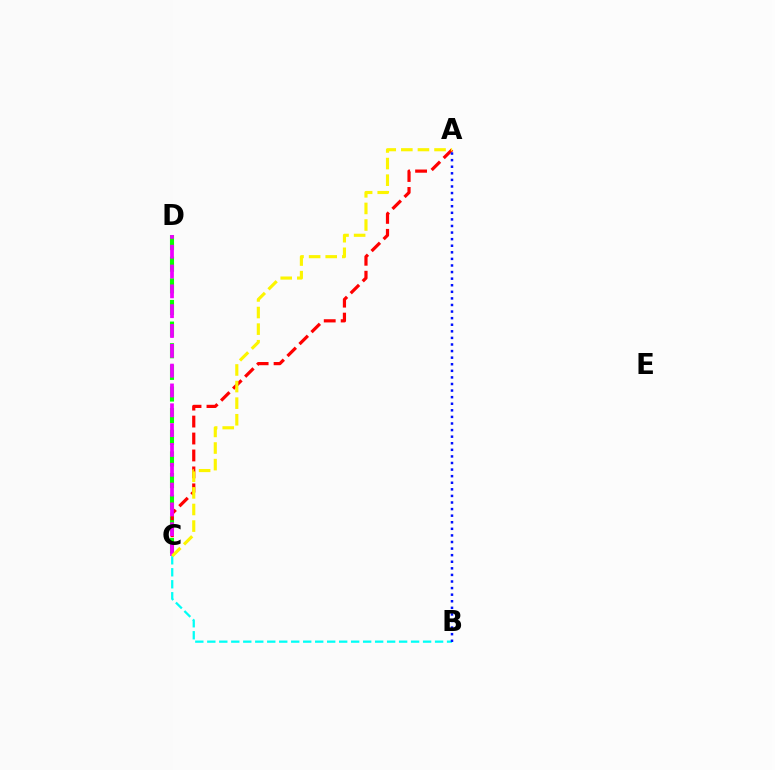{('C', 'D'): [{'color': '#08ff00', 'line_style': 'dashed', 'thickness': 2.94}, {'color': '#ee00ff', 'line_style': 'dashed', 'thickness': 2.69}], ('A', 'C'): [{'color': '#ff0000', 'line_style': 'dashed', 'thickness': 2.3}, {'color': '#fcf500', 'line_style': 'dashed', 'thickness': 2.25}], ('B', 'C'): [{'color': '#00fff6', 'line_style': 'dashed', 'thickness': 1.63}], ('A', 'B'): [{'color': '#0010ff', 'line_style': 'dotted', 'thickness': 1.79}]}